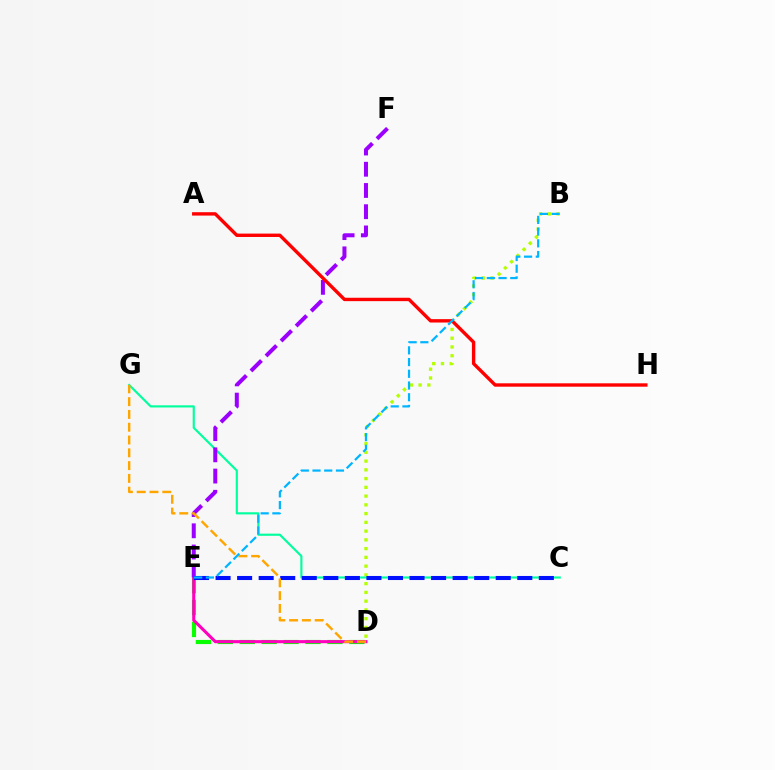{('D', 'E'): [{'color': '#08ff00', 'line_style': 'dashed', 'thickness': 2.98}, {'color': '#ff00bd', 'line_style': 'solid', 'thickness': 2.22}], ('B', 'D'): [{'color': '#b3ff00', 'line_style': 'dotted', 'thickness': 2.38}], ('C', 'G'): [{'color': '#00ff9d', 'line_style': 'solid', 'thickness': 1.55}], ('E', 'F'): [{'color': '#9b00ff', 'line_style': 'dashed', 'thickness': 2.88}], ('C', 'E'): [{'color': '#0010ff', 'line_style': 'dashed', 'thickness': 2.93}], ('A', 'H'): [{'color': '#ff0000', 'line_style': 'solid', 'thickness': 2.44}], ('D', 'G'): [{'color': '#ffa500', 'line_style': 'dashed', 'thickness': 1.74}], ('B', 'E'): [{'color': '#00b5ff', 'line_style': 'dashed', 'thickness': 1.59}]}